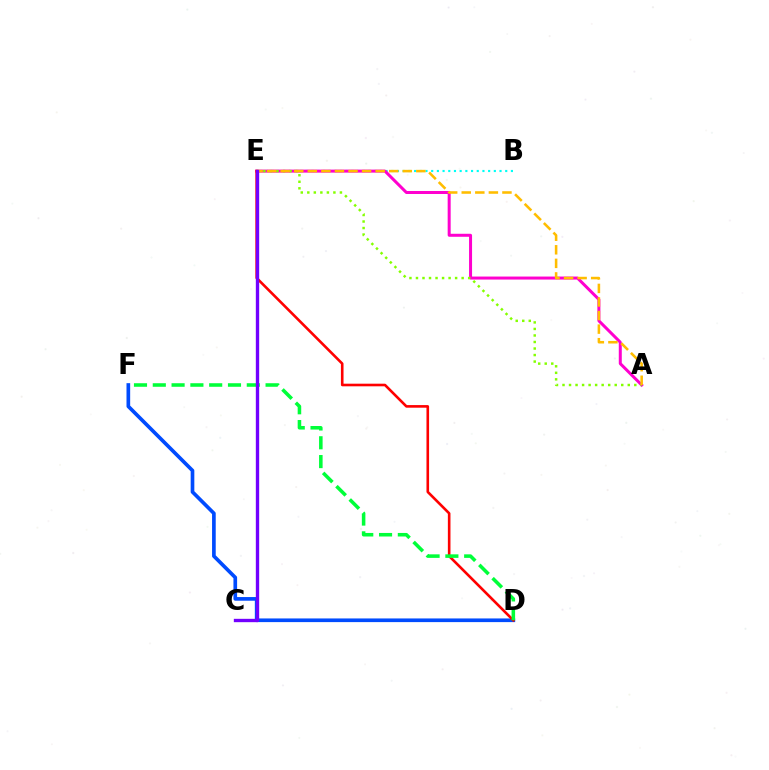{('B', 'E'): [{'color': '#00fff6', 'line_style': 'dotted', 'thickness': 1.55}], ('A', 'E'): [{'color': '#ff00cf', 'line_style': 'solid', 'thickness': 2.17}, {'color': '#84ff00', 'line_style': 'dotted', 'thickness': 1.77}, {'color': '#ffbd00', 'line_style': 'dashed', 'thickness': 1.84}], ('D', 'F'): [{'color': '#004bff', 'line_style': 'solid', 'thickness': 2.64}, {'color': '#00ff39', 'line_style': 'dashed', 'thickness': 2.55}], ('D', 'E'): [{'color': '#ff0000', 'line_style': 'solid', 'thickness': 1.88}], ('C', 'E'): [{'color': '#7200ff', 'line_style': 'solid', 'thickness': 2.41}]}